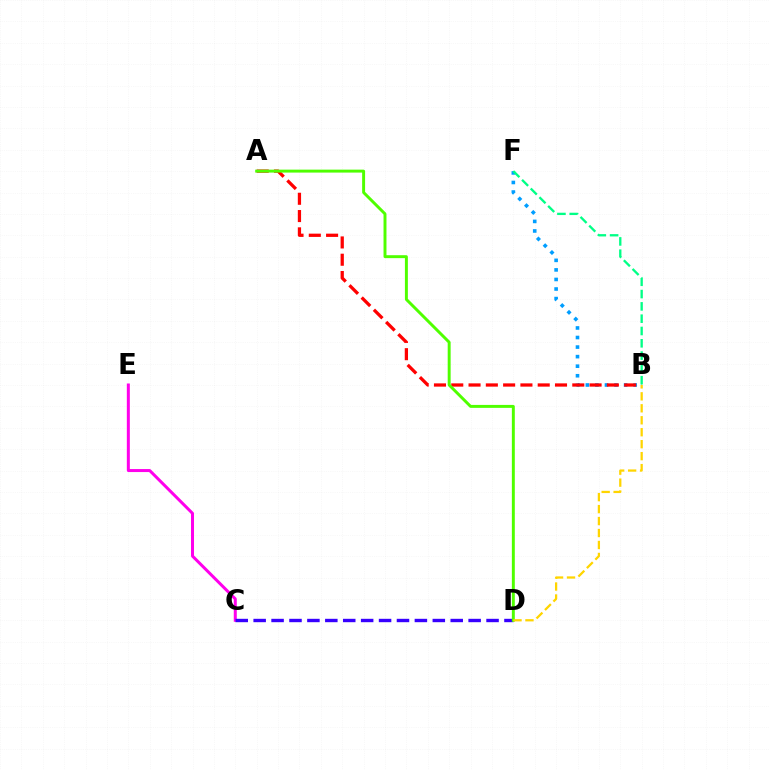{('C', 'E'): [{'color': '#ff00ed', 'line_style': 'solid', 'thickness': 2.17}], ('B', 'F'): [{'color': '#009eff', 'line_style': 'dotted', 'thickness': 2.6}, {'color': '#00ff86', 'line_style': 'dashed', 'thickness': 1.67}], ('A', 'B'): [{'color': '#ff0000', 'line_style': 'dashed', 'thickness': 2.35}], ('C', 'D'): [{'color': '#3700ff', 'line_style': 'dashed', 'thickness': 2.43}], ('A', 'D'): [{'color': '#4fff00', 'line_style': 'solid', 'thickness': 2.12}], ('B', 'D'): [{'color': '#ffd500', 'line_style': 'dashed', 'thickness': 1.63}]}